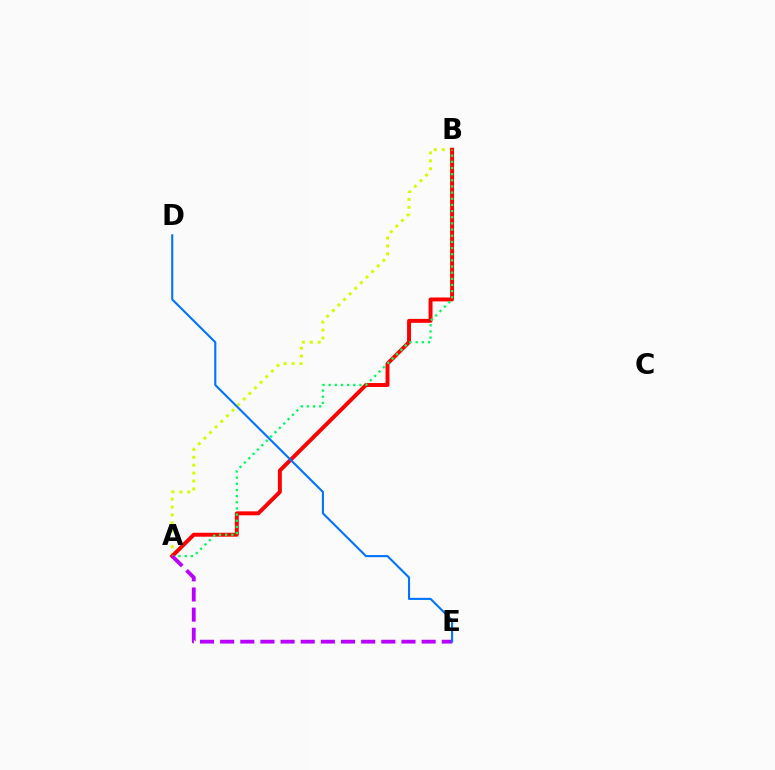{('A', 'B'): [{'color': '#d1ff00', 'line_style': 'dotted', 'thickness': 2.15}, {'color': '#ff0000', 'line_style': 'solid', 'thickness': 2.83}, {'color': '#00ff5c', 'line_style': 'dotted', 'thickness': 1.67}], ('A', 'E'): [{'color': '#b900ff', 'line_style': 'dashed', 'thickness': 2.74}], ('D', 'E'): [{'color': '#0074ff', 'line_style': 'solid', 'thickness': 1.51}]}